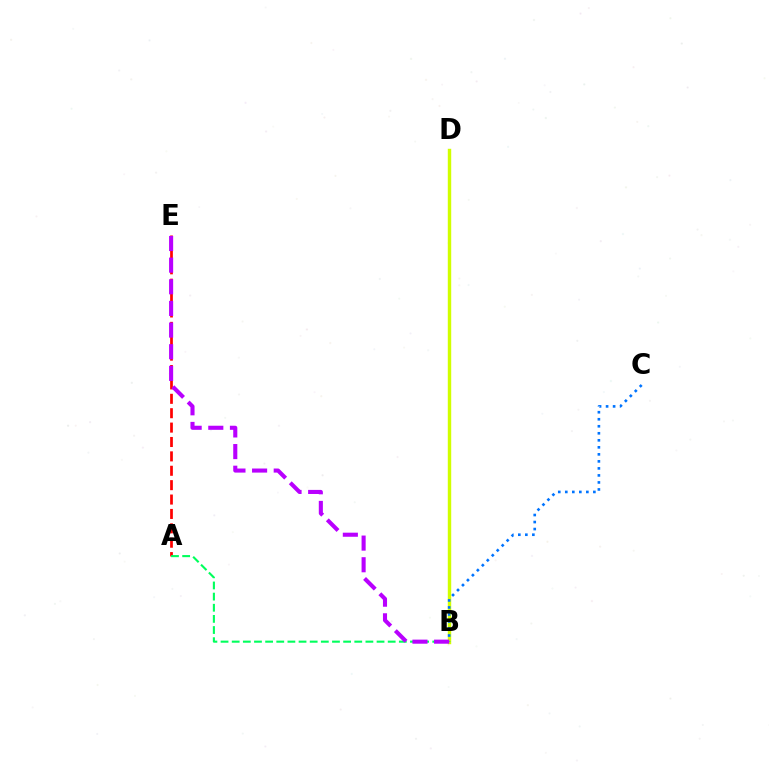{('A', 'E'): [{'color': '#ff0000', 'line_style': 'dashed', 'thickness': 1.95}], ('B', 'D'): [{'color': '#d1ff00', 'line_style': 'solid', 'thickness': 2.46}], ('A', 'B'): [{'color': '#00ff5c', 'line_style': 'dashed', 'thickness': 1.51}], ('B', 'C'): [{'color': '#0074ff', 'line_style': 'dotted', 'thickness': 1.91}], ('B', 'E'): [{'color': '#b900ff', 'line_style': 'dashed', 'thickness': 2.94}]}